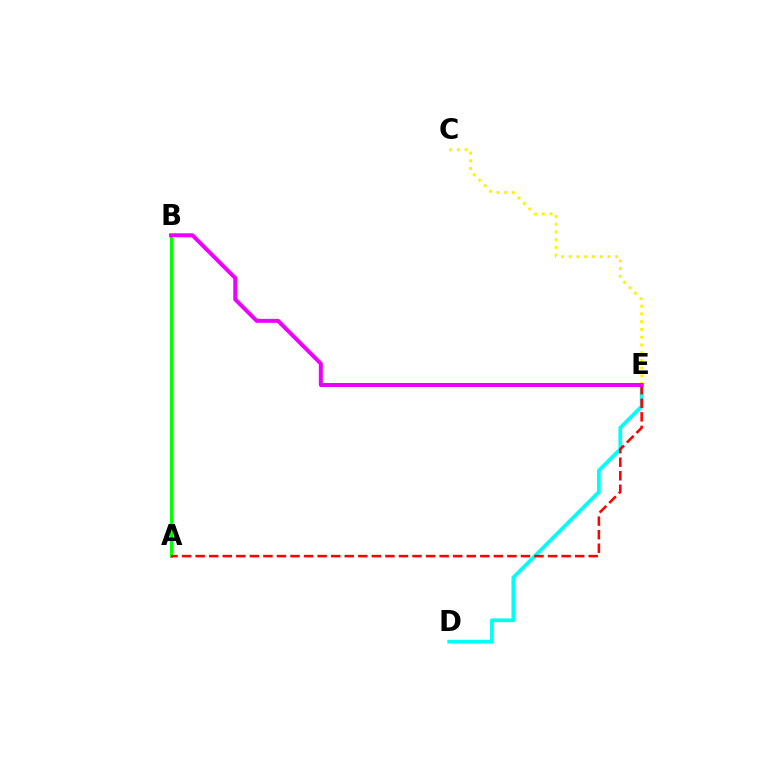{('A', 'B'): [{'color': '#0010ff', 'line_style': 'dashed', 'thickness': 1.89}, {'color': '#08ff00', 'line_style': 'solid', 'thickness': 2.23}], ('D', 'E'): [{'color': '#00fff6', 'line_style': 'solid', 'thickness': 2.71}], ('C', 'E'): [{'color': '#fcf500', 'line_style': 'dotted', 'thickness': 2.1}], ('A', 'E'): [{'color': '#ff0000', 'line_style': 'dashed', 'thickness': 1.84}], ('B', 'E'): [{'color': '#ee00ff', 'line_style': 'solid', 'thickness': 2.88}]}